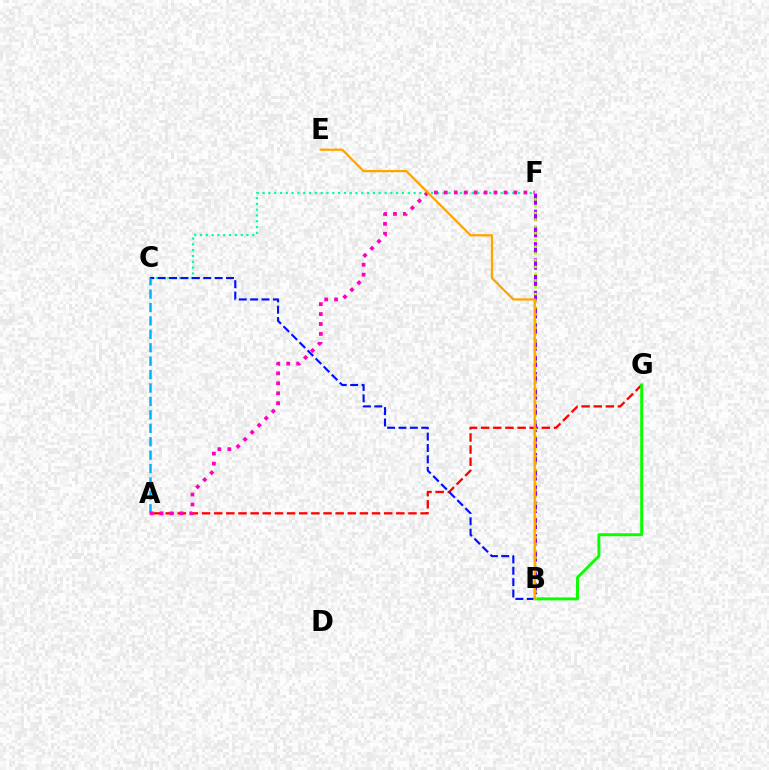{('C', 'F'): [{'color': '#00ff9d', 'line_style': 'dotted', 'thickness': 1.58}], ('A', 'G'): [{'color': '#ff0000', 'line_style': 'dashed', 'thickness': 1.65}], ('B', 'C'): [{'color': '#0010ff', 'line_style': 'dashed', 'thickness': 1.55}], ('A', 'C'): [{'color': '#00b5ff', 'line_style': 'dashed', 'thickness': 1.82}], ('B', 'F'): [{'color': '#9b00ff', 'line_style': 'dashed', 'thickness': 2.2}, {'color': '#b3ff00', 'line_style': 'dotted', 'thickness': 1.84}], ('A', 'F'): [{'color': '#ff00bd', 'line_style': 'dotted', 'thickness': 2.7}], ('B', 'G'): [{'color': '#08ff00', 'line_style': 'solid', 'thickness': 2.11}], ('B', 'E'): [{'color': '#ffa500', 'line_style': 'solid', 'thickness': 1.64}]}